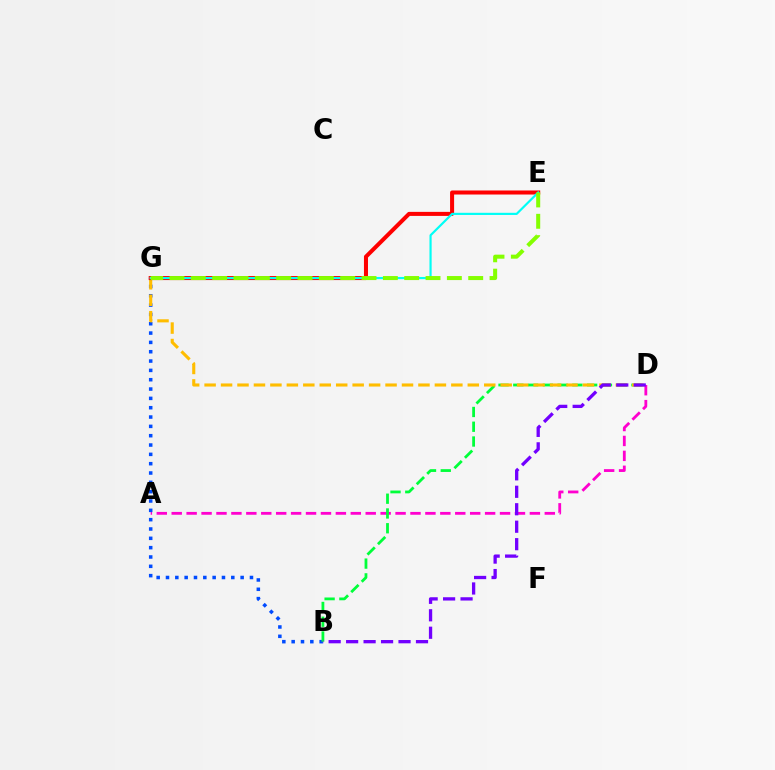{('A', 'D'): [{'color': '#ff00cf', 'line_style': 'dashed', 'thickness': 2.03}], ('B', 'G'): [{'color': '#004bff', 'line_style': 'dotted', 'thickness': 2.53}], ('B', 'D'): [{'color': '#00ff39', 'line_style': 'dashed', 'thickness': 2.01}, {'color': '#7200ff', 'line_style': 'dashed', 'thickness': 2.37}], ('D', 'G'): [{'color': '#ffbd00', 'line_style': 'dashed', 'thickness': 2.23}], ('E', 'G'): [{'color': '#ff0000', 'line_style': 'solid', 'thickness': 2.9}, {'color': '#00fff6', 'line_style': 'solid', 'thickness': 1.56}, {'color': '#84ff00', 'line_style': 'dashed', 'thickness': 2.9}]}